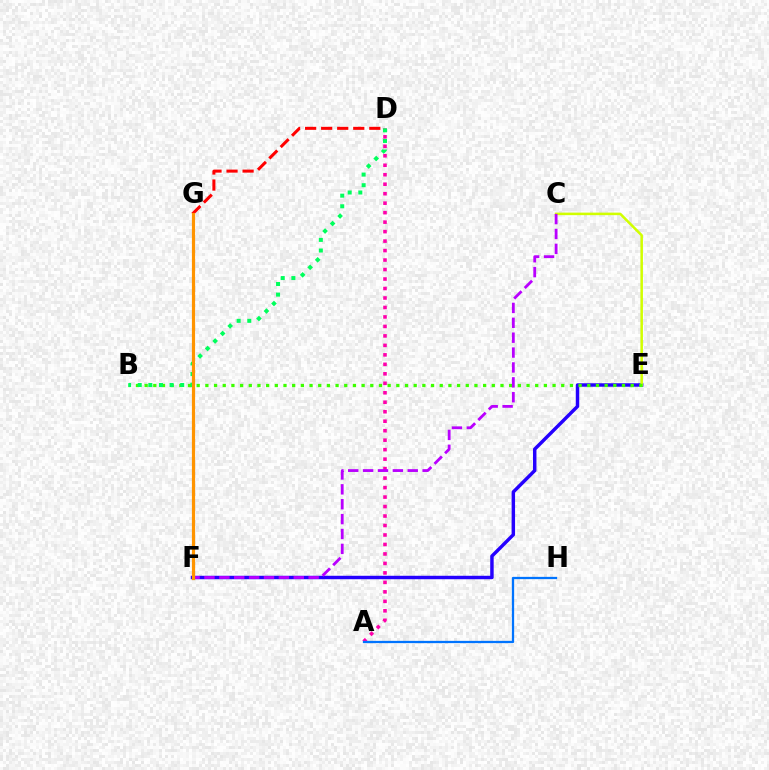{('E', 'F'): [{'color': '#2500ff', 'line_style': 'solid', 'thickness': 2.48}], ('C', 'E'): [{'color': '#d1ff00', 'line_style': 'solid', 'thickness': 1.82}], ('A', 'D'): [{'color': '#ff00ac', 'line_style': 'dotted', 'thickness': 2.58}], ('F', 'G'): [{'color': '#00fff6', 'line_style': 'dotted', 'thickness': 2.05}, {'color': '#ff9400', 'line_style': 'solid', 'thickness': 2.3}], ('B', 'E'): [{'color': '#3dff00', 'line_style': 'dotted', 'thickness': 2.36}], ('C', 'F'): [{'color': '#b900ff', 'line_style': 'dashed', 'thickness': 2.02}], ('D', 'G'): [{'color': '#ff0000', 'line_style': 'dashed', 'thickness': 2.18}], ('A', 'H'): [{'color': '#0074ff', 'line_style': 'solid', 'thickness': 1.64}], ('B', 'D'): [{'color': '#00ff5c', 'line_style': 'dotted', 'thickness': 2.89}]}